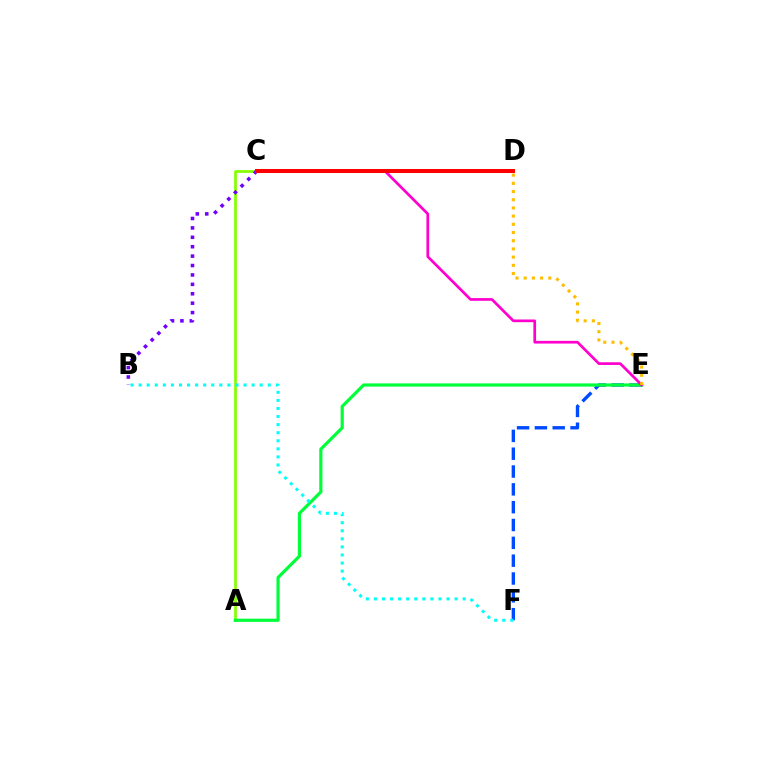{('E', 'F'): [{'color': '#004bff', 'line_style': 'dashed', 'thickness': 2.42}], ('A', 'C'): [{'color': '#84ff00', 'line_style': 'solid', 'thickness': 1.96}], ('B', 'C'): [{'color': '#7200ff', 'line_style': 'dotted', 'thickness': 2.56}], ('A', 'E'): [{'color': '#00ff39', 'line_style': 'solid', 'thickness': 2.3}], ('B', 'F'): [{'color': '#00fff6', 'line_style': 'dotted', 'thickness': 2.19}], ('C', 'E'): [{'color': '#ff00cf', 'line_style': 'solid', 'thickness': 1.94}], ('C', 'D'): [{'color': '#ff0000', 'line_style': 'solid', 'thickness': 2.89}], ('D', 'E'): [{'color': '#ffbd00', 'line_style': 'dotted', 'thickness': 2.23}]}